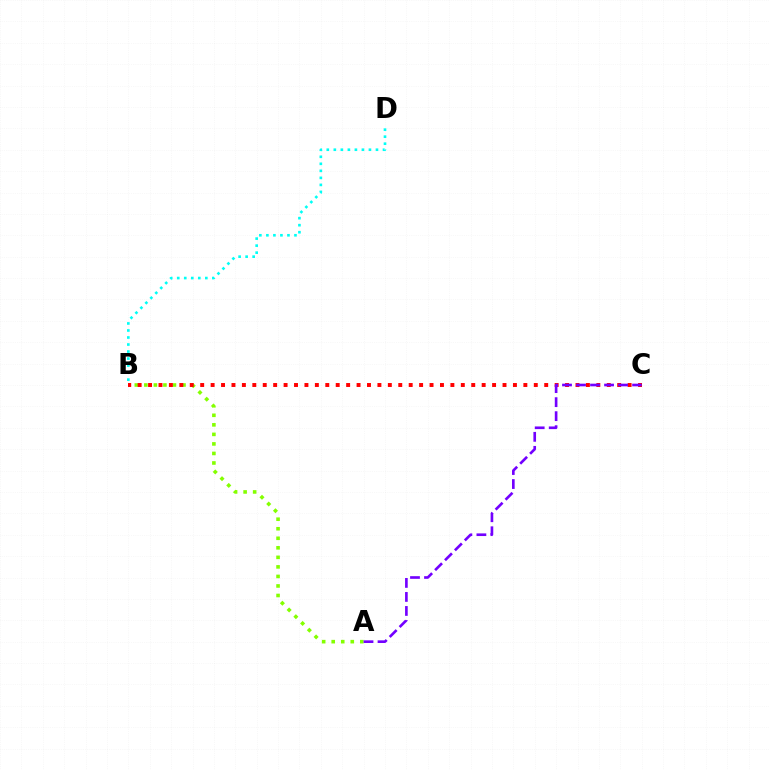{('A', 'B'): [{'color': '#84ff00', 'line_style': 'dotted', 'thickness': 2.59}], ('B', 'C'): [{'color': '#ff0000', 'line_style': 'dotted', 'thickness': 2.83}], ('B', 'D'): [{'color': '#00fff6', 'line_style': 'dotted', 'thickness': 1.91}], ('A', 'C'): [{'color': '#7200ff', 'line_style': 'dashed', 'thickness': 1.9}]}